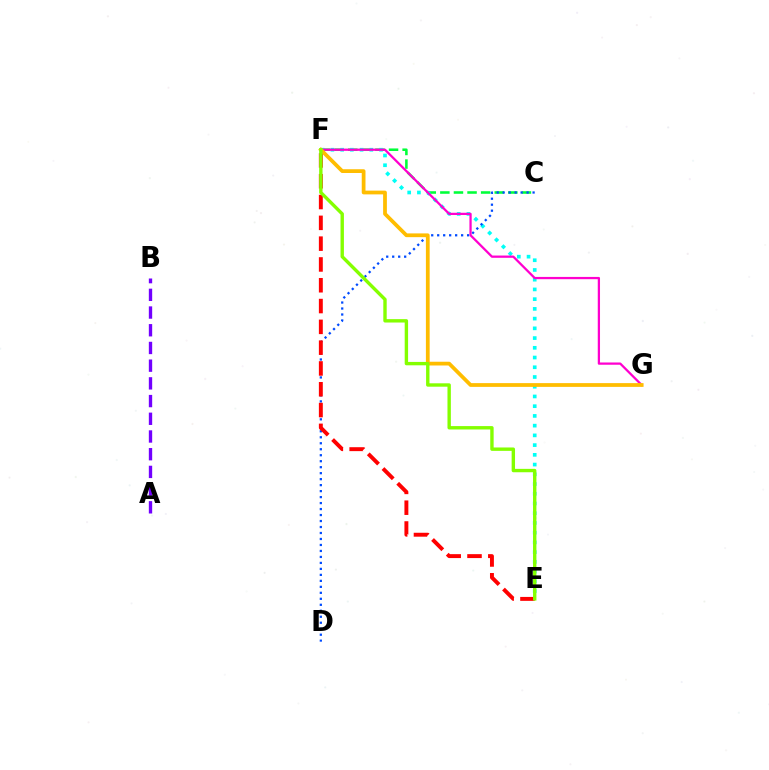{('C', 'F'): [{'color': '#00ff39', 'line_style': 'dashed', 'thickness': 1.85}], ('E', 'F'): [{'color': '#00fff6', 'line_style': 'dotted', 'thickness': 2.64}, {'color': '#ff0000', 'line_style': 'dashed', 'thickness': 2.83}, {'color': '#84ff00', 'line_style': 'solid', 'thickness': 2.44}], ('C', 'D'): [{'color': '#004bff', 'line_style': 'dotted', 'thickness': 1.63}], ('A', 'B'): [{'color': '#7200ff', 'line_style': 'dashed', 'thickness': 2.41}], ('F', 'G'): [{'color': '#ff00cf', 'line_style': 'solid', 'thickness': 1.63}, {'color': '#ffbd00', 'line_style': 'solid', 'thickness': 2.7}]}